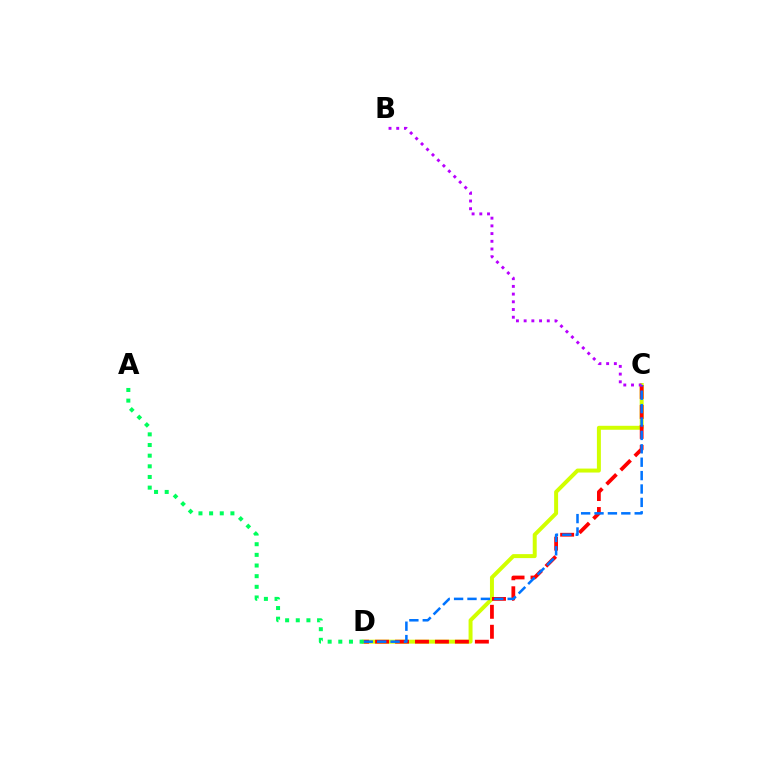{('C', 'D'): [{'color': '#d1ff00', 'line_style': 'solid', 'thickness': 2.86}, {'color': '#ff0000', 'line_style': 'dashed', 'thickness': 2.71}, {'color': '#0074ff', 'line_style': 'dashed', 'thickness': 1.82}], ('A', 'D'): [{'color': '#00ff5c', 'line_style': 'dotted', 'thickness': 2.89}], ('B', 'C'): [{'color': '#b900ff', 'line_style': 'dotted', 'thickness': 2.09}]}